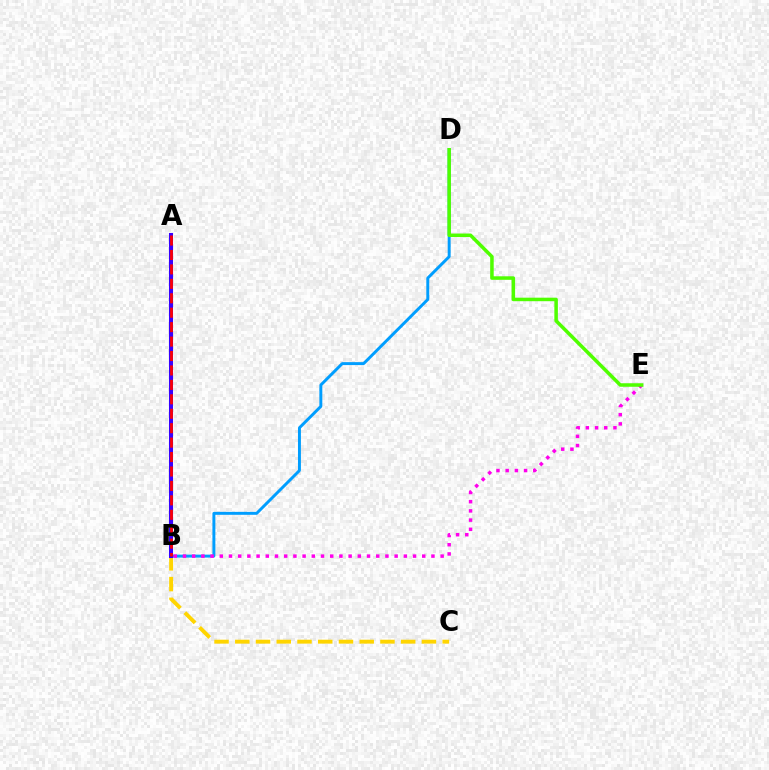{('B', 'C'): [{'color': '#ffd500', 'line_style': 'dashed', 'thickness': 2.82}], ('B', 'D'): [{'color': '#009eff', 'line_style': 'solid', 'thickness': 2.12}], ('B', 'E'): [{'color': '#ff00ed', 'line_style': 'dotted', 'thickness': 2.5}], ('D', 'E'): [{'color': '#4fff00', 'line_style': 'solid', 'thickness': 2.53}], ('A', 'B'): [{'color': '#00ff86', 'line_style': 'solid', 'thickness': 2.01}, {'color': '#3700ff', 'line_style': 'solid', 'thickness': 2.92}, {'color': '#ff0000', 'line_style': 'dashed', 'thickness': 1.96}]}